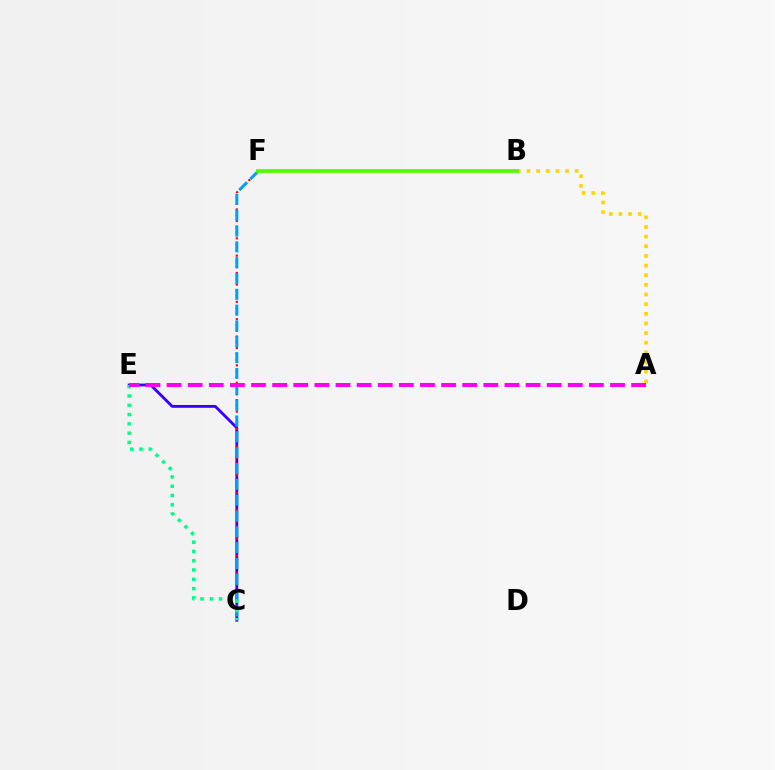{('C', 'E'): [{'color': '#3700ff', 'line_style': 'solid', 'thickness': 2.04}, {'color': '#00ff86', 'line_style': 'dotted', 'thickness': 2.52}], ('A', 'B'): [{'color': '#ffd500', 'line_style': 'dotted', 'thickness': 2.62}], ('C', 'F'): [{'color': '#ff0000', 'line_style': 'dotted', 'thickness': 1.57}, {'color': '#009eff', 'line_style': 'dashed', 'thickness': 2.15}], ('A', 'E'): [{'color': '#ff00ed', 'line_style': 'dashed', 'thickness': 2.87}], ('B', 'F'): [{'color': '#4fff00', 'line_style': 'solid', 'thickness': 2.69}]}